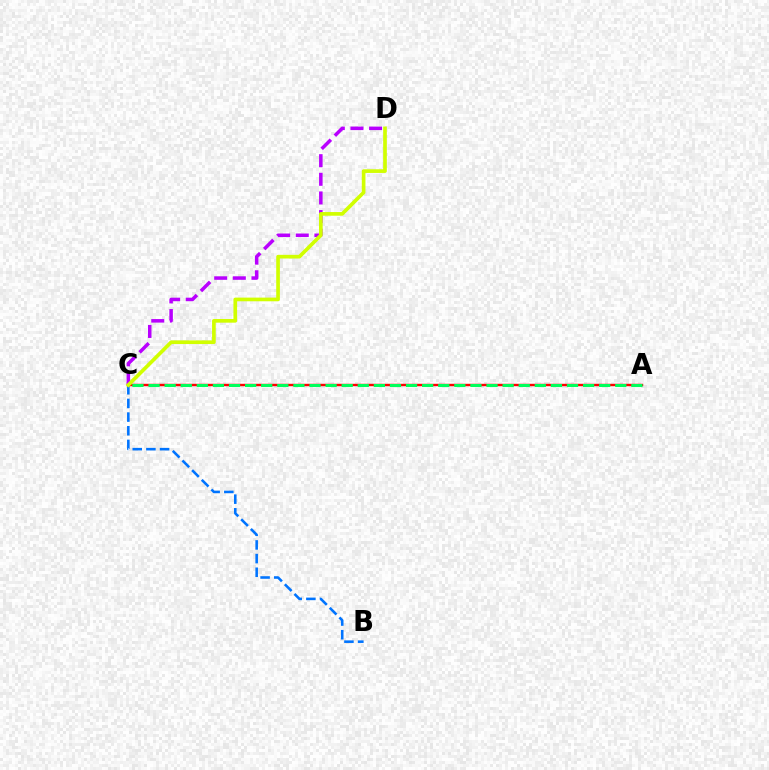{('C', 'D'): [{'color': '#b900ff', 'line_style': 'dashed', 'thickness': 2.53}, {'color': '#d1ff00', 'line_style': 'solid', 'thickness': 2.64}], ('B', 'C'): [{'color': '#0074ff', 'line_style': 'dashed', 'thickness': 1.86}], ('A', 'C'): [{'color': '#ff0000', 'line_style': 'solid', 'thickness': 1.74}, {'color': '#00ff5c', 'line_style': 'dashed', 'thickness': 2.19}]}